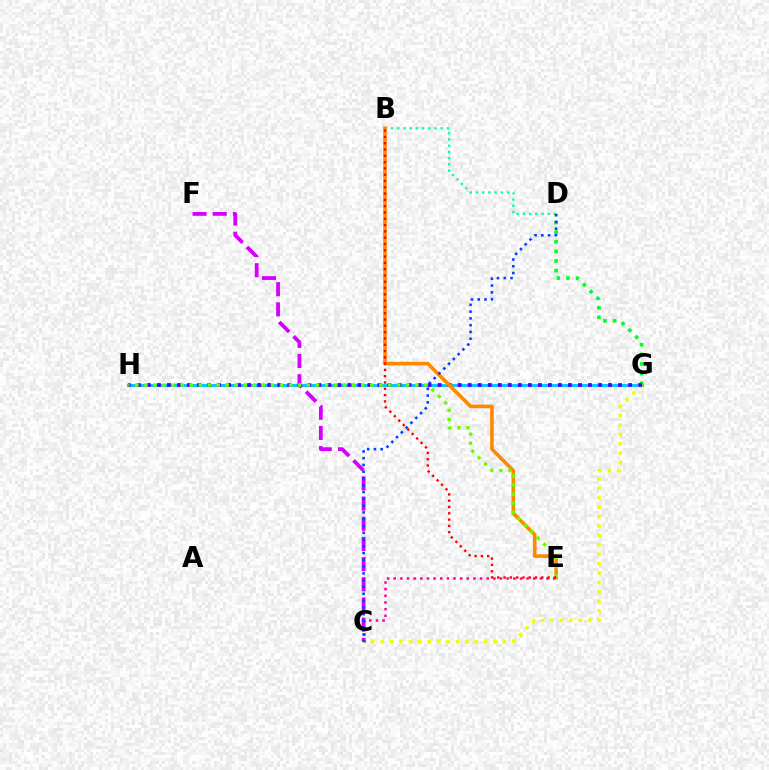{('G', 'H'): [{'color': '#00c7ff', 'line_style': 'solid', 'thickness': 2.09}, {'color': '#4f00ff', 'line_style': 'dotted', 'thickness': 2.72}], ('B', 'D'): [{'color': '#00ffaf', 'line_style': 'dotted', 'thickness': 1.69}], ('D', 'G'): [{'color': '#00ff27', 'line_style': 'dotted', 'thickness': 2.61}], ('C', 'G'): [{'color': '#eeff00', 'line_style': 'dotted', 'thickness': 2.56}], ('C', 'E'): [{'color': '#ff00a0', 'line_style': 'dotted', 'thickness': 1.8}], ('C', 'F'): [{'color': '#d600ff', 'line_style': 'dashed', 'thickness': 2.74}], ('B', 'E'): [{'color': '#ff8800', 'line_style': 'solid', 'thickness': 2.59}, {'color': '#ff0000', 'line_style': 'dotted', 'thickness': 1.71}], ('C', 'D'): [{'color': '#003fff', 'line_style': 'dotted', 'thickness': 1.84}], ('E', 'H'): [{'color': '#66ff00', 'line_style': 'dotted', 'thickness': 2.45}]}